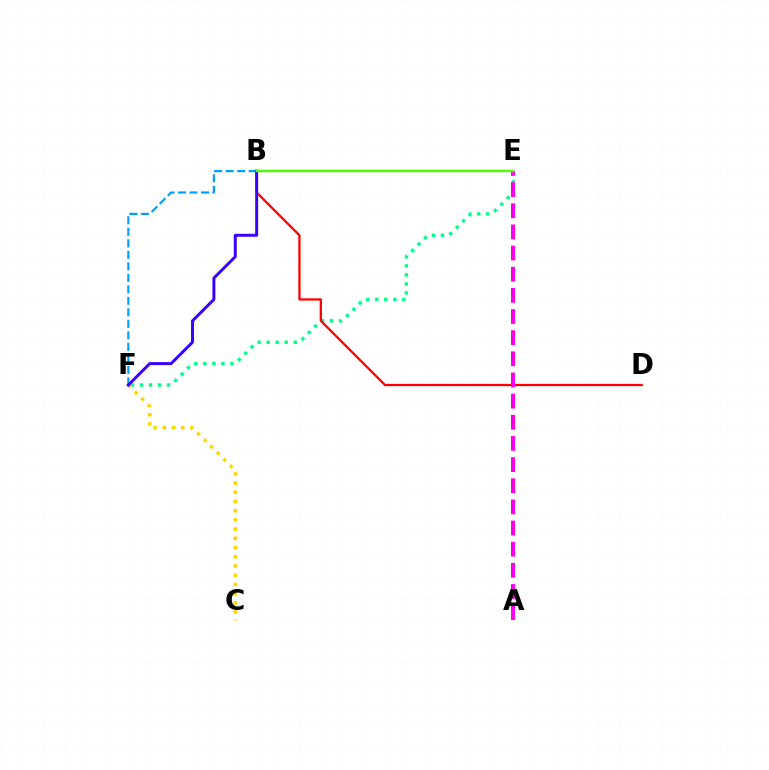{('B', 'F'): [{'color': '#009eff', 'line_style': 'dashed', 'thickness': 1.56}, {'color': '#3700ff', 'line_style': 'solid', 'thickness': 2.13}], ('E', 'F'): [{'color': '#00ff86', 'line_style': 'dotted', 'thickness': 2.45}], ('B', 'D'): [{'color': '#ff0000', 'line_style': 'solid', 'thickness': 1.64}], ('C', 'F'): [{'color': '#ffd500', 'line_style': 'dotted', 'thickness': 2.5}], ('A', 'E'): [{'color': '#ff00ed', 'line_style': 'dashed', 'thickness': 2.87}], ('B', 'E'): [{'color': '#4fff00', 'line_style': 'solid', 'thickness': 1.76}]}